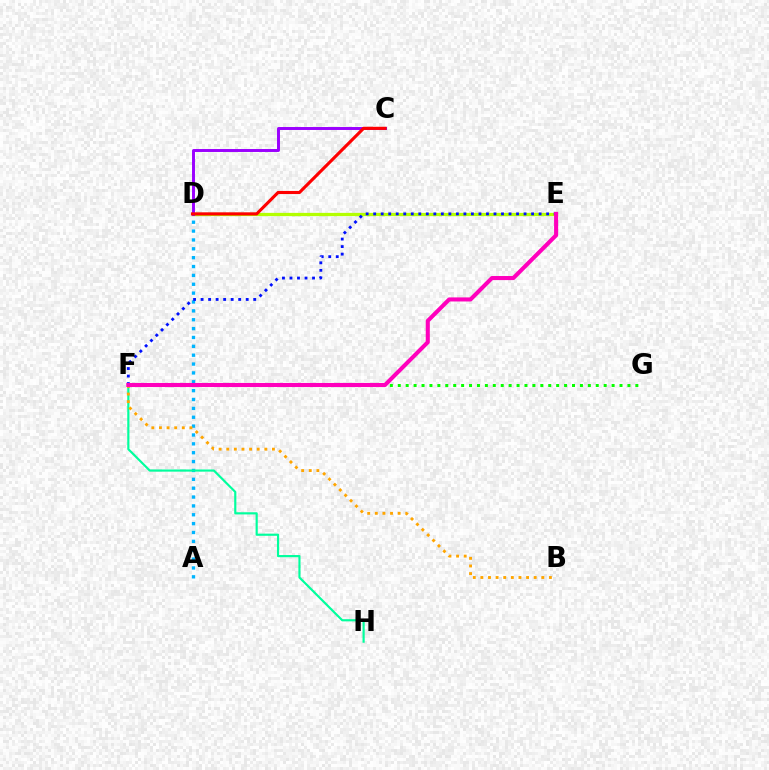{('D', 'E'): [{'color': '#b3ff00', 'line_style': 'solid', 'thickness': 2.35}], ('A', 'D'): [{'color': '#00b5ff', 'line_style': 'dotted', 'thickness': 2.41}], ('F', 'G'): [{'color': '#08ff00', 'line_style': 'dotted', 'thickness': 2.15}], ('C', 'D'): [{'color': '#9b00ff', 'line_style': 'solid', 'thickness': 2.13}, {'color': '#ff0000', 'line_style': 'solid', 'thickness': 2.24}], ('F', 'H'): [{'color': '#00ff9d', 'line_style': 'solid', 'thickness': 1.56}], ('B', 'F'): [{'color': '#ffa500', 'line_style': 'dotted', 'thickness': 2.07}], ('E', 'F'): [{'color': '#0010ff', 'line_style': 'dotted', 'thickness': 2.04}, {'color': '#ff00bd', 'line_style': 'solid', 'thickness': 2.93}]}